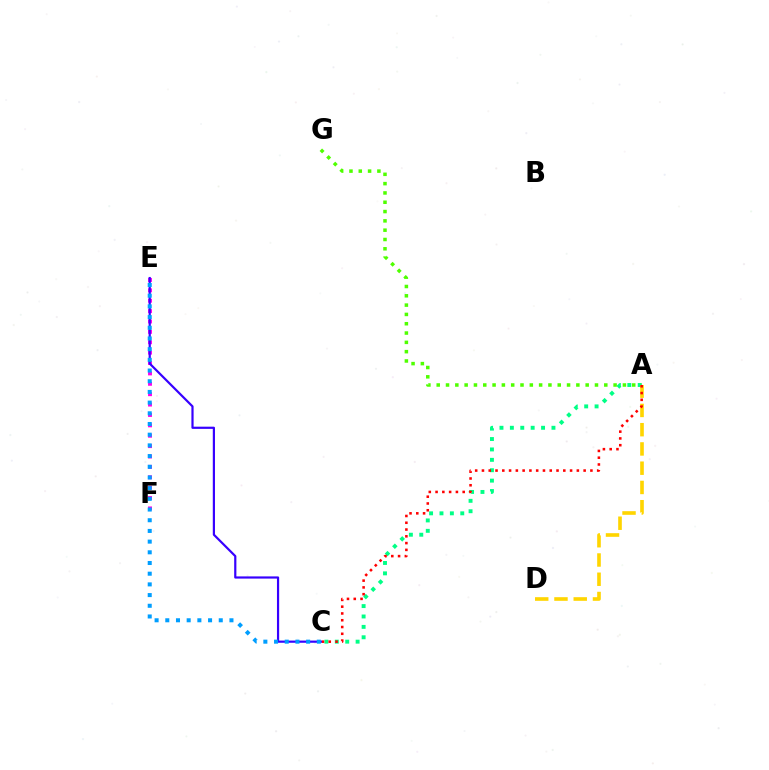{('E', 'F'): [{'color': '#ff00ed', 'line_style': 'dotted', 'thickness': 2.82}], ('A', 'C'): [{'color': '#00ff86', 'line_style': 'dotted', 'thickness': 2.82}, {'color': '#ff0000', 'line_style': 'dotted', 'thickness': 1.84}], ('A', 'D'): [{'color': '#ffd500', 'line_style': 'dashed', 'thickness': 2.62}], ('A', 'G'): [{'color': '#4fff00', 'line_style': 'dotted', 'thickness': 2.53}], ('C', 'E'): [{'color': '#3700ff', 'line_style': 'solid', 'thickness': 1.58}, {'color': '#009eff', 'line_style': 'dotted', 'thickness': 2.91}]}